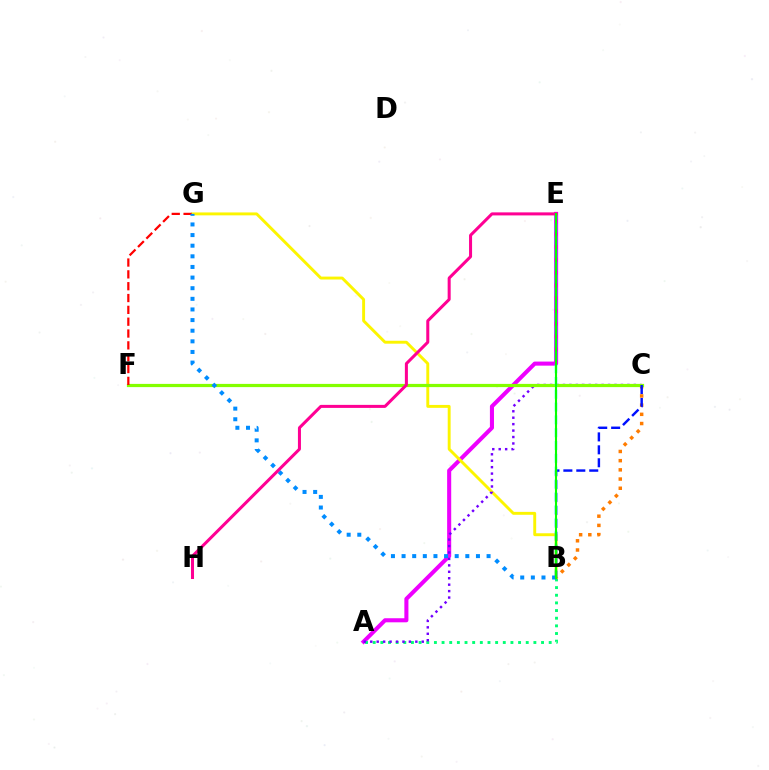{('A', 'E'): [{'color': '#ee00ff', 'line_style': 'solid', 'thickness': 2.93}], ('A', 'B'): [{'color': '#00ff74', 'line_style': 'dotted', 'thickness': 2.08}], ('B', 'G'): [{'color': '#fcf500', 'line_style': 'solid', 'thickness': 2.09}, {'color': '#008cff', 'line_style': 'dotted', 'thickness': 2.89}], ('B', 'C'): [{'color': '#ff7c00', 'line_style': 'dotted', 'thickness': 2.5}, {'color': '#0010ff', 'line_style': 'dashed', 'thickness': 1.76}], ('A', 'C'): [{'color': '#7200ff', 'line_style': 'dotted', 'thickness': 1.75}], ('C', 'F'): [{'color': '#84ff00', 'line_style': 'solid', 'thickness': 2.31}], ('F', 'G'): [{'color': '#ff0000', 'line_style': 'dashed', 'thickness': 1.61}], ('B', 'E'): [{'color': '#00fff6', 'line_style': 'dashed', 'thickness': 1.74}, {'color': '#08ff00', 'line_style': 'solid', 'thickness': 1.51}], ('E', 'H'): [{'color': '#ff0094', 'line_style': 'solid', 'thickness': 2.18}]}